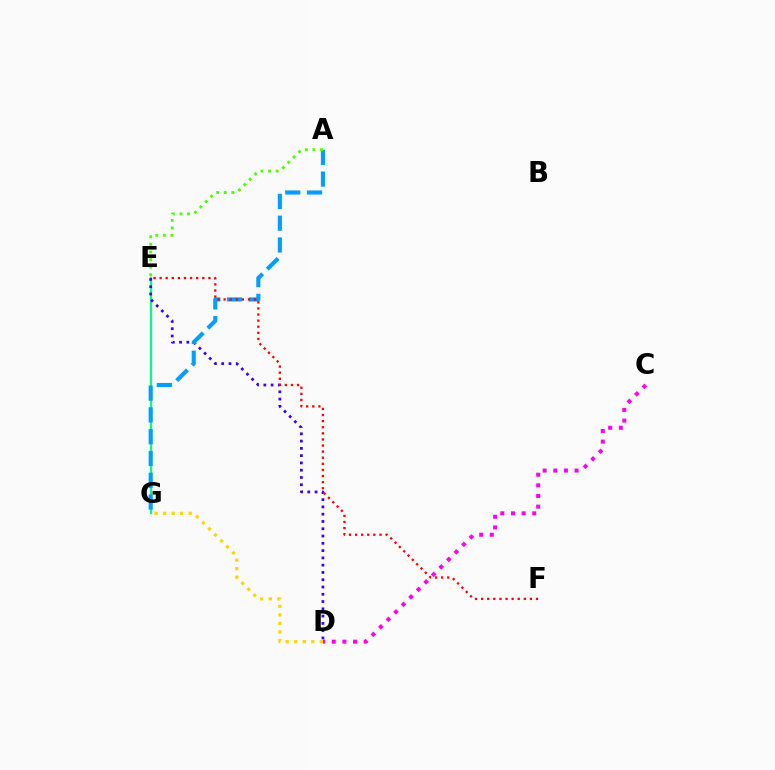{('D', 'G'): [{'color': '#ffd500', 'line_style': 'dotted', 'thickness': 2.32}], ('E', 'G'): [{'color': '#00ff86', 'line_style': 'solid', 'thickness': 1.6}], ('D', 'E'): [{'color': '#3700ff', 'line_style': 'dotted', 'thickness': 1.98}], ('A', 'G'): [{'color': '#009eff', 'line_style': 'dashed', 'thickness': 2.96}], ('C', 'D'): [{'color': '#ff00ed', 'line_style': 'dotted', 'thickness': 2.89}], ('A', 'E'): [{'color': '#4fff00', 'line_style': 'dotted', 'thickness': 2.06}], ('E', 'F'): [{'color': '#ff0000', 'line_style': 'dotted', 'thickness': 1.66}]}